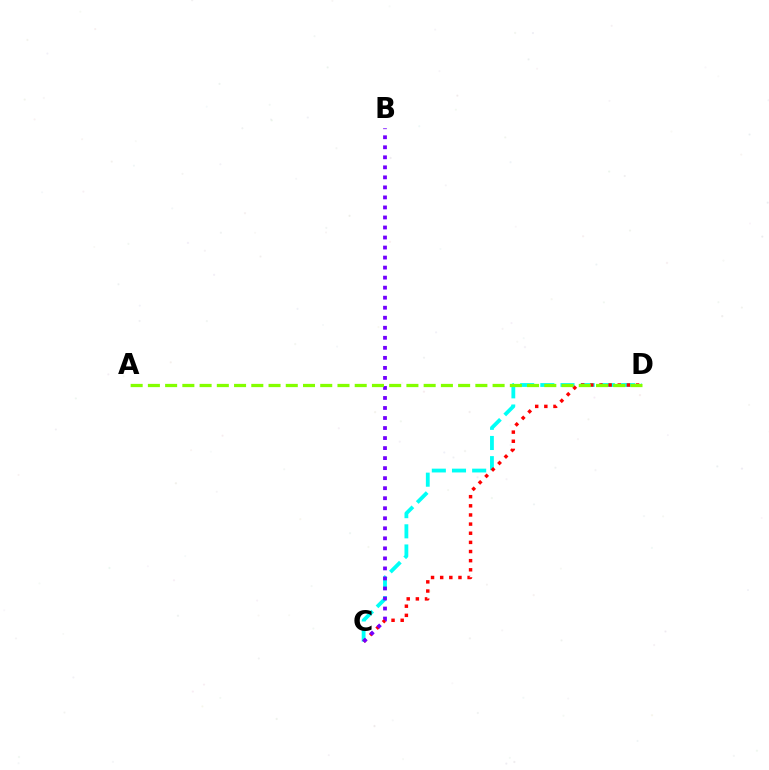{('C', 'D'): [{'color': '#00fff6', 'line_style': 'dashed', 'thickness': 2.74}, {'color': '#ff0000', 'line_style': 'dotted', 'thickness': 2.48}], ('B', 'C'): [{'color': '#7200ff', 'line_style': 'dotted', 'thickness': 2.72}], ('A', 'D'): [{'color': '#84ff00', 'line_style': 'dashed', 'thickness': 2.34}]}